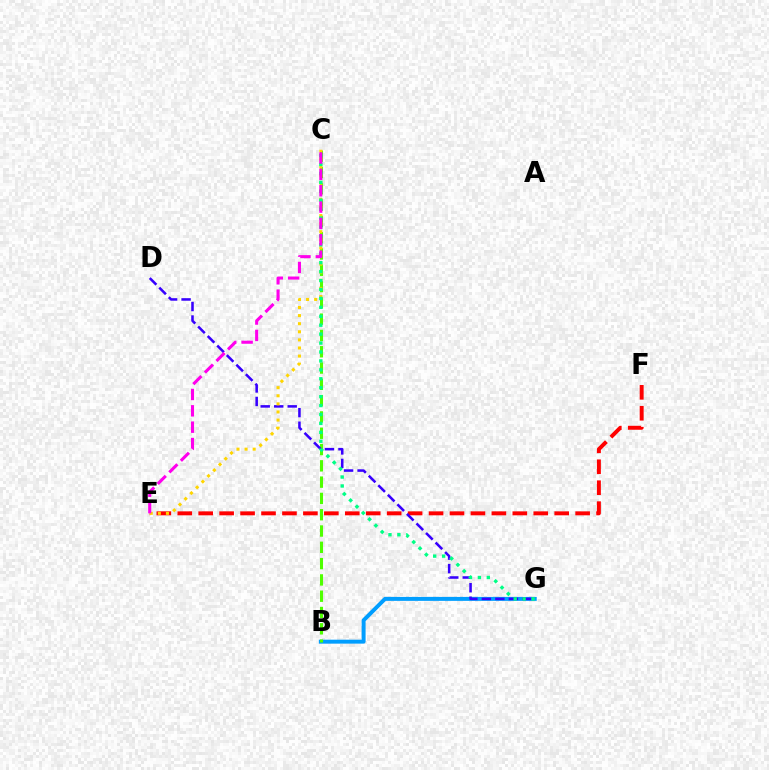{('B', 'G'): [{'color': '#009eff', 'line_style': 'solid', 'thickness': 2.85}], ('E', 'F'): [{'color': '#ff0000', 'line_style': 'dashed', 'thickness': 2.84}], ('B', 'C'): [{'color': '#4fff00', 'line_style': 'dashed', 'thickness': 2.21}], ('D', 'G'): [{'color': '#3700ff', 'line_style': 'dashed', 'thickness': 1.83}], ('C', 'E'): [{'color': '#ffd500', 'line_style': 'dotted', 'thickness': 2.2}, {'color': '#ff00ed', 'line_style': 'dashed', 'thickness': 2.22}], ('C', 'G'): [{'color': '#00ff86', 'line_style': 'dotted', 'thickness': 2.43}]}